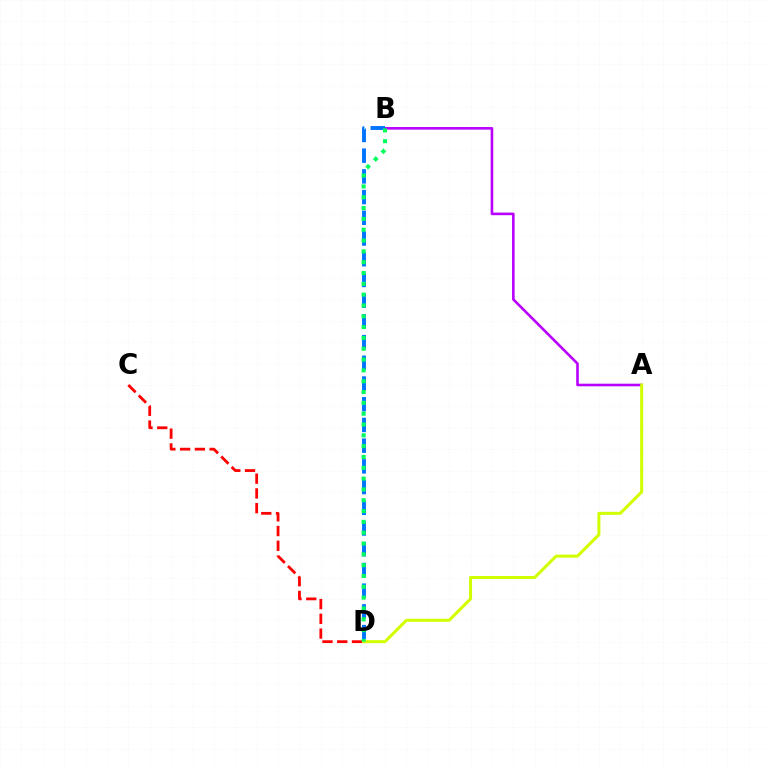{('A', 'B'): [{'color': '#b900ff', 'line_style': 'solid', 'thickness': 1.88}], ('C', 'D'): [{'color': '#ff0000', 'line_style': 'dashed', 'thickness': 2.0}], ('A', 'D'): [{'color': '#d1ff00', 'line_style': 'solid', 'thickness': 2.17}], ('B', 'D'): [{'color': '#0074ff', 'line_style': 'dashed', 'thickness': 2.81}, {'color': '#00ff5c', 'line_style': 'dotted', 'thickness': 2.94}]}